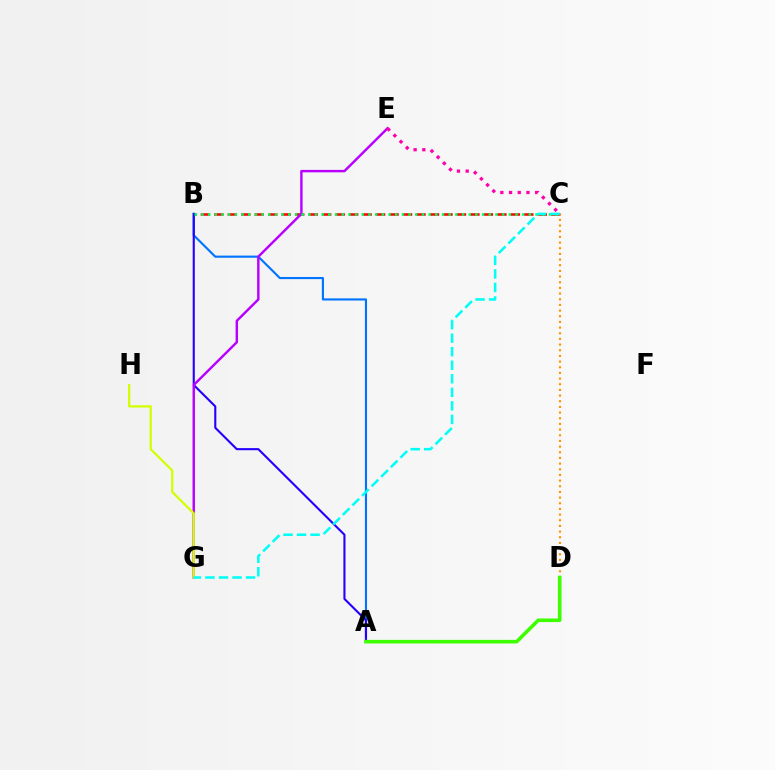{('B', 'C'): [{'color': '#ff0000', 'line_style': 'dashed', 'thickness': 1.83}, {'color': '#00ff5c', 'line_style': 'dotted', 'thickness': 1.82}], ('A', 'B'): [{'color': '#0074ff', 'line_style': 'solid', 'thickness': 1.54}, {'color': '#2500ff', 'line_style': 'solid', 'thickness': 1.52}], ('E', 'G'): [{'color': '#b900ff', 'line_style': 'solid', 'thickness': 1.75}], ('C', 'E'): [{'color': '#ff00ac', 'line_style': 'dotted', 'thickness': 2.36}], ('C', 'D'): [{'color': '#ff9400', 'line_style': 'dotted', 'thickness': 1.54}], ('G', 'H'): [{'color': '#d1ff00', 'line_style': 'solid', 'thickness': 1.61}], ('A', 'D'): [{'color': '#3dff00', 'line_style': 'solid', 'thickness': 2.58}], ('C', 'G'): [{'color': '#00fff6', 'line_style': 'dashed', 'thickness': 1.84}]}